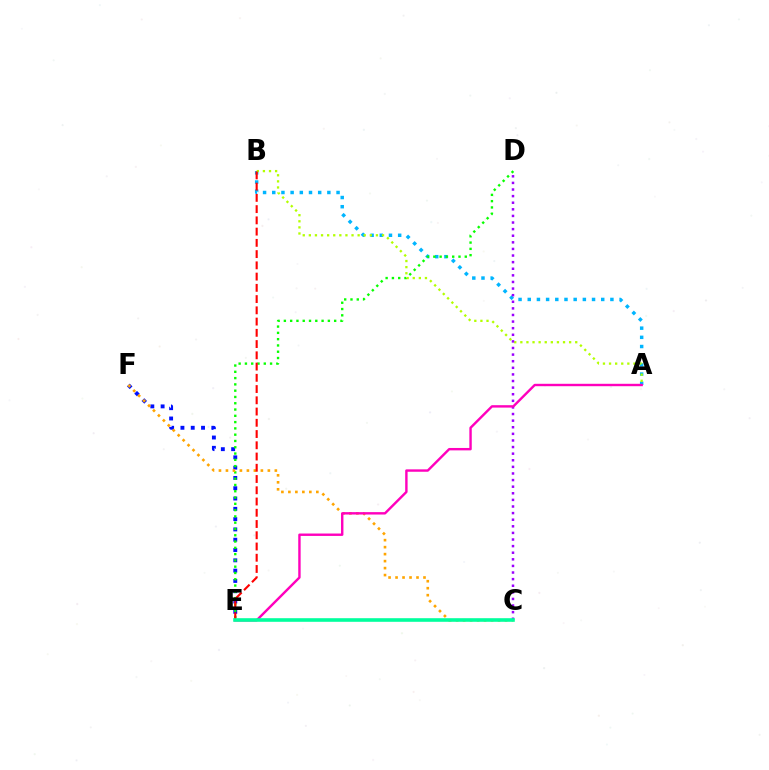{('E', 'F'): [{'color': '#0010ff', 'line_style': 'dotted', 'thickness': 2.8}], ('A', 'B'): [{'color': '#00b5ff', 'line_style': 'dotted', 'thickness': 2.5}, {'color': '#b3ff00', 'line_style': 'dotted', 'thickness': 1.66}], ('D', 'E'): [{'color': '#08ff00', 'line_style': 'dotted', 'thickness': 1.71}], ('C', 'D'): [{'color': '#9b00ff', 'line_style': 'dotted', 'thickness': 1.79}], ('C', 'F'): [{'color': '#ffa500', 'line_style': 'dotted', 'thickness': 1.9}], ('B', 'E'): [{'color': '#ff0000', 'line_style': 'dashed', 'thickness': 1.53}], ('A', 'E'): [{'color': '#ff00bd', 'line_style': 'solid', 'thickness': 1.73}], ('C', 'E'): [{'color': '#00ff9d', 'line_style': 'solid', 'thickness': 2.59}]}